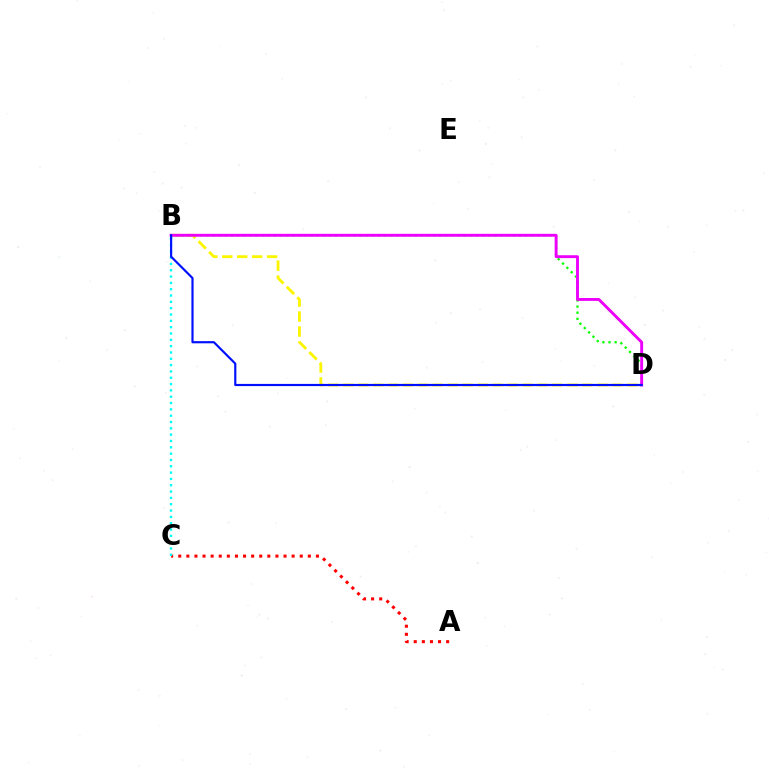{('B', 'D'): [{'color': '#fcf500', 'line_style': 'dashed', 'thickness': 2.03}, {'color': '#08ff00', 'line_style': 'dotted', 'thickness': 1.66}, {'color': '#ee00ff', 'line_style': 'solid', 'thickness': 2.09}, {'color': '#0010ff', 'line_style': 'solid', 'thickness': 1.56}], ('A', 'C'): [{'color': '#ff0000', 'line_style': 'dotted', 'thickness': 2.2}], ('B', 'C'): [{'color': '#00fff6', 'line_style': 'dotted', 'thickness': 1.72}]}